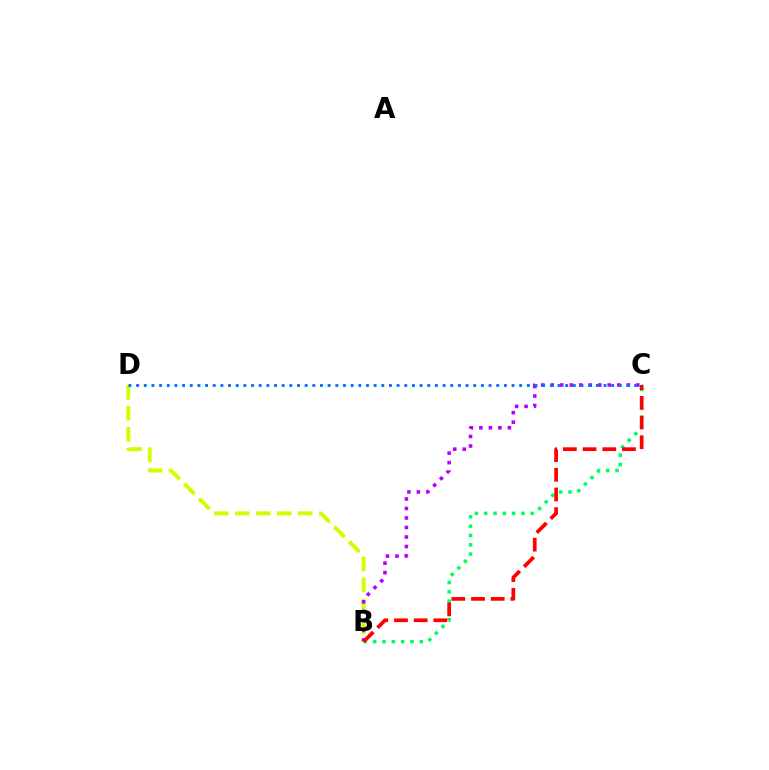{('B', 'D'): [{'color': '#d1ff00', 'line_style': 'dashed', 'thickness': 2.85}], ('B', 'C'): [{'color': '#b900ff', 'line_style': 'dotted', 'thickness': 2.58}, {'color': '#00ff5c', 'line_style': 'dotted', 'thickness': 2.53}, {'color': '#ff0000', 'line_style': 'dashed', 'thickness': 2.67}], ('C', 'D'): [{'color': '#0074ff', 'line_style': 'dotted', 'thickness': 2.08}]}